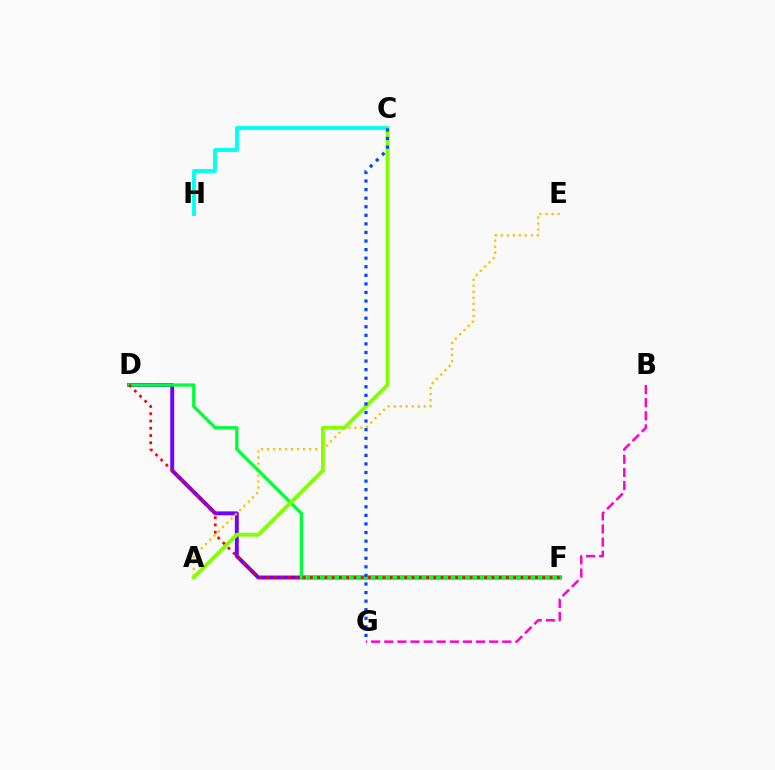{('D', 'F'): [{'color': '#7200ff', 'line_style': 'solid', 'thickness': 2.82}, {'color': '#00ff39', 'line_style': 'solid', 'thickness': 2.38}, {'color': '#ff0000', 'line_style': 'dotted', 'thickness': 1.97}], ('C', 'H'): [{'color': '#00fff6', 'line_style': 'solid', 'thickness': 2.78}], ('B', 'G'): [{'color': '#ff00cf', 'line_style': 'dashed', 'thickness': 1.78}], ('A', 'E'): [{'color': '#ffbd00', 'line_style': 'dotted', 'thickness': 1.63}], ('A', 'C'): [{'color': '#84ff00', 'line_style': 'solid', 'thickness': 2.75}], ('C', 'G'): [{'color': '#004bff', 'line_style': 'dotted', 'thickness': 2.33}]}